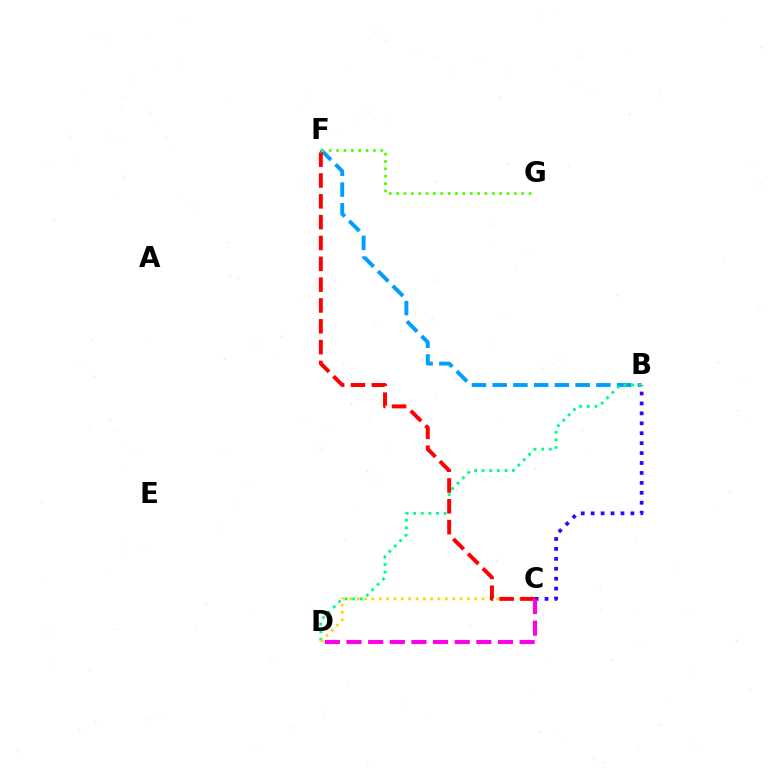{('B', 'F'): [{'color': '#009eff', 'line_style': 'dashed', 'thickness': 2.82}], ('B', 'C'): [{'color': '#3700ff', 'line_style': 'dotted', 'thickness': 2.7}], ('B', 'D'): [{'color': '#00ff86', 'line_style': 'dotted', 'thickness': 2.06}], ('C', 'D'): [{'color': '#ffd500', 'line_style': 'dotted', 'thickness': 2.0}, {'color': '#ff00ed', 'line_style': 'dashed', 'thickness': 2.94}], ('F', 'G'): [{'color': '#4fff00', 'line_style': 'dotted', 'thickness': 2.0}], ('C', 'F'): [{'color': '#ff0000', 'line_style': 'dashed', 'thickness': 2.83}]}